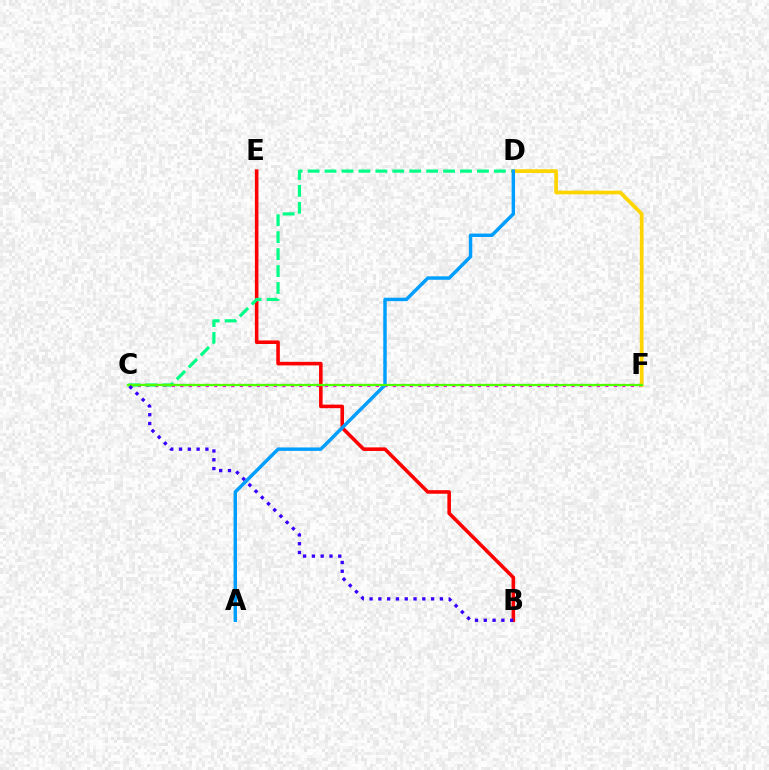{('C', 'F'): [{'color': '#ff00ed', 'line_style': 'dotted', 'thickness': 2.31}, {'color': '#4fff00', 'line_style': 'solid', 'thickness': 1.64}], ('B', 'E'): [{'color': '#ff0000', 'line_style': 'solid', 'thickness': 2.57}], ('C', 'D'): [{'color': '#00ff86', 'line_style': 'dashed', 'thickness': 2.3}], ('D', 'F'): [{'color': '#ffd500', 'line_style': 'solid', 'thickness': 2.68}], ('A', 'D'): [{'color': '#009eff', 'line_style': 'solid', 'thickness': 2.48}], ('B', 'C'): [{'color': '#3700ff', 'line_style': 'dotted', 'thickness': 2.39}]}